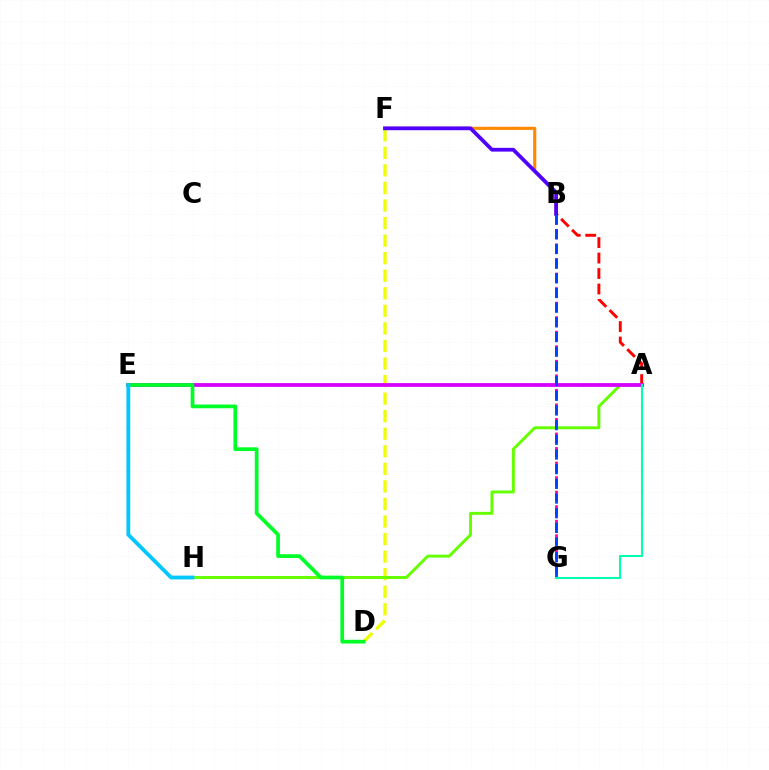{('D', 'F'): [{'color': '#eeff00', 'line_style': 'dashed', 'thickness': 2.38}], ('A', 'B'): [{'color': '#ff0000', 'line_style': 'dashed', 'thickness': 2.1}], ('A', 'H'): [{'color': '#66ff00', 'line_style': 'solid', 'thickness': 2.13}], ('B', 'G'): [{'color': '#ff00a0', 'line_style': 'dashed', 'thickness': 1.97}, {'color': '#003fff', 'line_style': 'dashed', 'thickness': 1.99}], ('A', 'E'): [{'color': '#d600ff', 'line_style': 'solid', 'thickness': 2.73}], ('B', 'F'): [{'color': '#ff8800', 'line_style': 'solid', 'thickness': 2.25}, {'color': '#4f00ff', 'line_style': 'solid', 'thickness': 2.7}], ('D', 'E'): [{'color': '#00ff27', 'line_style': 'solid', 'thickness': 2.68}], ('E', 'H'): [{'color': '#00c7ff', 'line_style': 'solid', 'thickness': 2.74}], ('A', 'G'): [{'color': '#00ffaf', 'line_style': 'solid', 'thickness': 1.5}]}